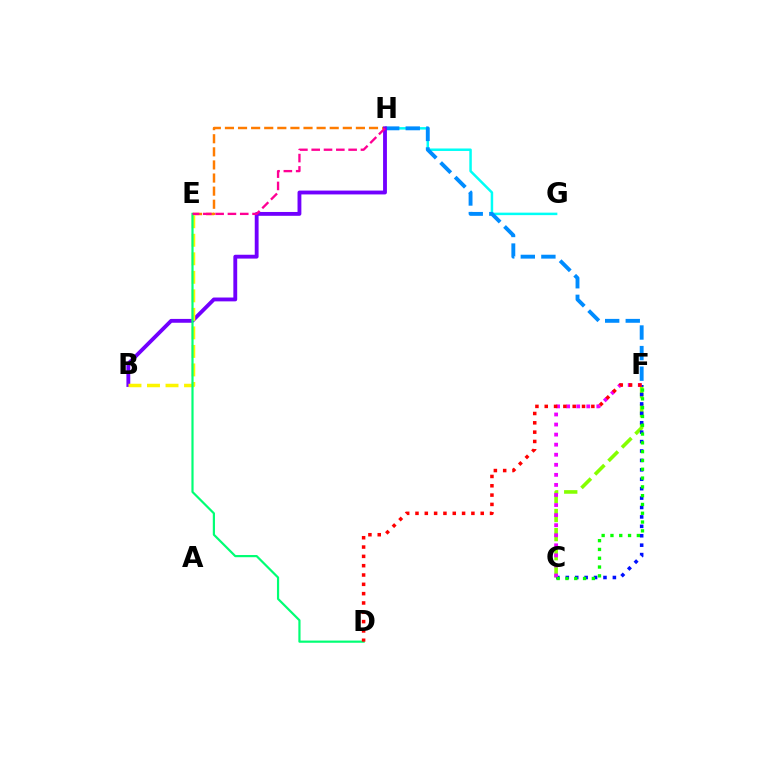{('C', 'F'): [{'color': '#84ff00', 'line_style': 'dashed', 'thickness': 2.59}, {'color': '#0010ff', 'line_style': 'dotted', 'thickness': 2.56}, {'color': '#ee00ff', 'line_style': 'dotted', 'thickness': 2.73}, {'color': '#08ff00', 'line_style': 'dotted', 'thickness': 2.39}], ('E', 'H'): [{'color': '#ff7c00', 'line_style': 'dashed', 'thickness': 1.78}, {'color': '#ff0094', 'line_style': 'dashed', 'thickness': 1.67}], ('G', 'H'): [{'color': '#00fff6', 'line_style': 'solid', 'thickness': 1.79}], ('F', 'H'): [{'color': '#008cff', 'line_style': 'dashed', 'thickness': 2.8}], ('B', 'H'): [{'color': '#7200ff', 'line_style': 'solid', 'thickness': 2.77}], ('B', 'E'): [{'color': '#fcf500', 'line_style': 'dashed', 'thickness': 2.52}], ('D', 'E'): [{'color': '#00ff74', 'line_style': 'solid', 'thickness': 1.58}], ('D', 'F'): [{'color': '#ff0000', 'line_style': 'dotted', 'thickness': 2.53}]}